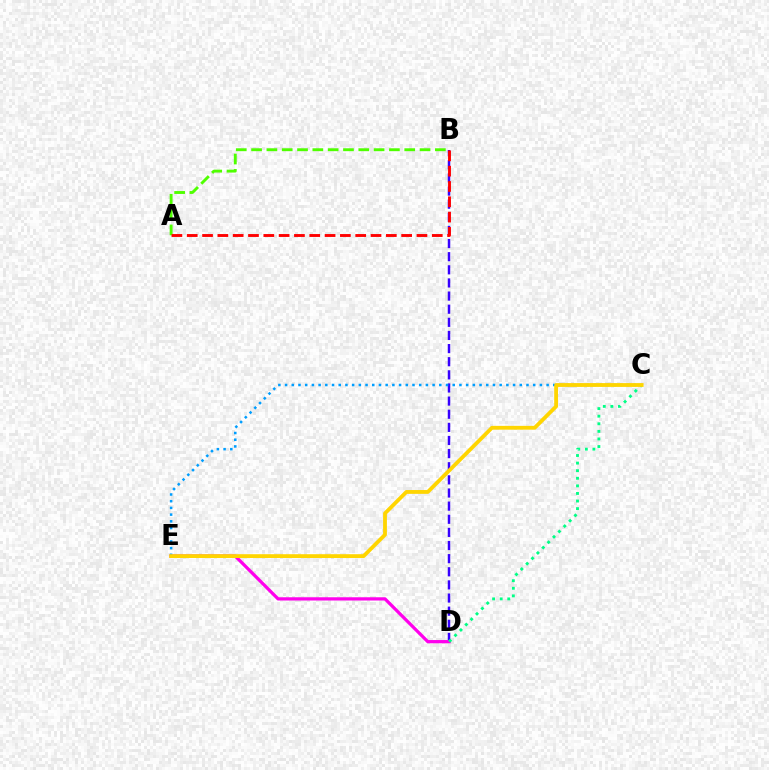{('B', 'D'): [{'color': '#3700ff', 'line_style': 'dashed', 'thickness': 1.78}], ('A', 'B'): [{'color': '#4fff00', 'line_style': 'dashed', 'thickness': 2.08}, {'color': '#ff0000', 'line_style': 'dashed', 'thickness': 2.08}], ('D', 'E'): [{'color': '#ff00ed', 'line_style': 'solid', 'thickness': 2.33}], ('C', 'E'): [{'color': '#009eff', 'line_style': 'dotted', 'thickness': 1.82}, {'color': '#ffd500', 'line_style': 'solid', 'thickness': 2.75}], ('C', 'D'): [{'color': '#00ff86', 'line_style': 'dotted', 'thickness': 2.06}]}